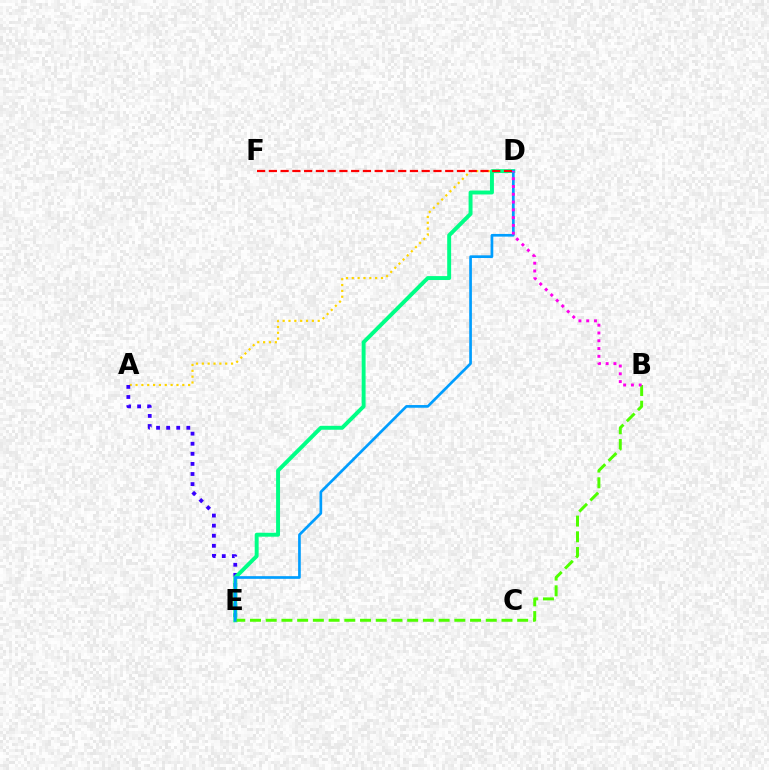{('A', 'D'): [{'color': '#ffd500', 'line_style': 'dotted', 'thickness': 1.59}], ('A', 'E'): [{'color': '#3700ff', 'line_style': 'dotted', 'thickness': 2.74}], ('D', 'E'): [{'color': '#00ff86', 'line_style': 'solid', 'thickness': 2.83}, {'color': '#009eff', 'line_style': 'solid', 'thickness': 1.94}], ('D', 'F'): [{'color': '#ff0000', 'line_style': 'dashed', 'thickness': 1.6}], ('B', 'E'): [{'color': '#4fff00', 'line_style': 'dashed', 'thickness': 2.14}], ('B', 'D'): [{'color': '#ff00ed', 'line_style': 'dotted', 'thickness': 2.11}]}